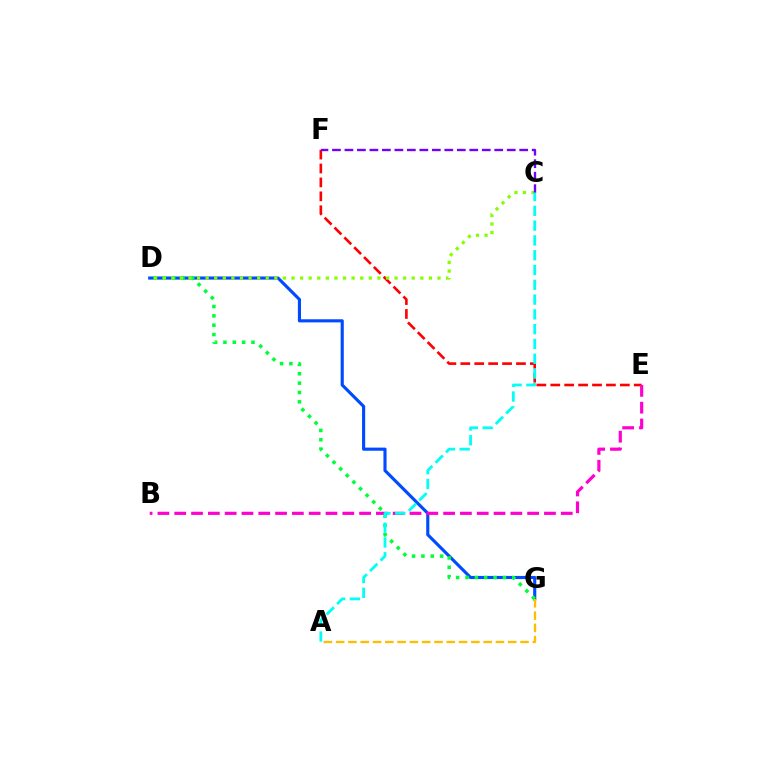{('D', 'G'): [{'color': '#004bff', 'line_style': 'solid', 'thickness': 2.26}, {'color': '#00ff39', 'line_style': 'dotted', 'thickness': 2.54}], ('E', 'F'): [{'color': '#ff0000', 'line_style': 'dashed', 'thickness': 1.89}], ('C', 'D'): [{'color': '#84ff00', 'line_style': 'dotted', 'thickness': 2.33}], ('B', 'E'): [{'color': '#ff00cf', 'line_style': 'dashed', 'thickness': 2.28}], ('A', 'G'): [{'color': '#ffbd00', 'line_style': 'dashed', 'thickness': 1.67}], ('C', 'F'): [{'color': '#7200ff', 'line_style': 'dashed', 'thickness': 1.7}], ('A', 'C'): [{'color': '#00fff6', 'line_style': 'dashed', 'thickness': 2.01}]}